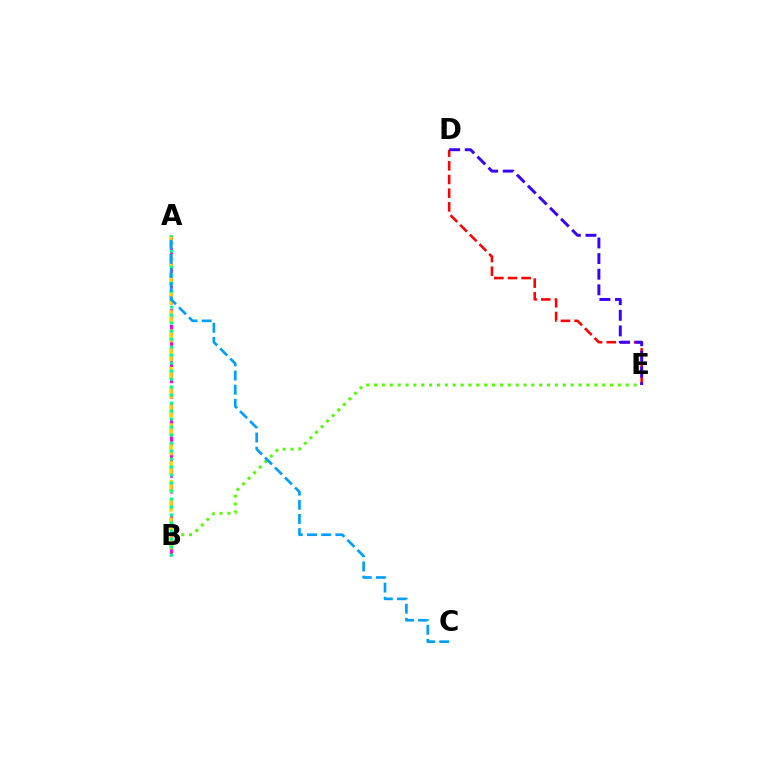{('D', 'E'): [{'color': '#ff0000', 'line_style': 'dashed', 'thickness': 1.86}, {'color': '#3700ff', 'line_style': 'dashed', 'thickness': 2.12}], ('B', 'E'): [{'color': '#4fff00', 'line_style': 'dotted', 'thickness': 2.14}], ('A', 'B'): [{'color': '#ff00ed', 'line_style': 'dashed', 'thickness': 2.14}, {'color': '#ffd500', 'line_style': 'dashed', 'thickness': 2.56}, {'color': '#00ff86', 'line_style': 'dotted', 'thickness': 2.17}], ('A', 'C'): [{'color': '#009eff', 'line_style': 'dashed', 'thickness': 1.92}]}